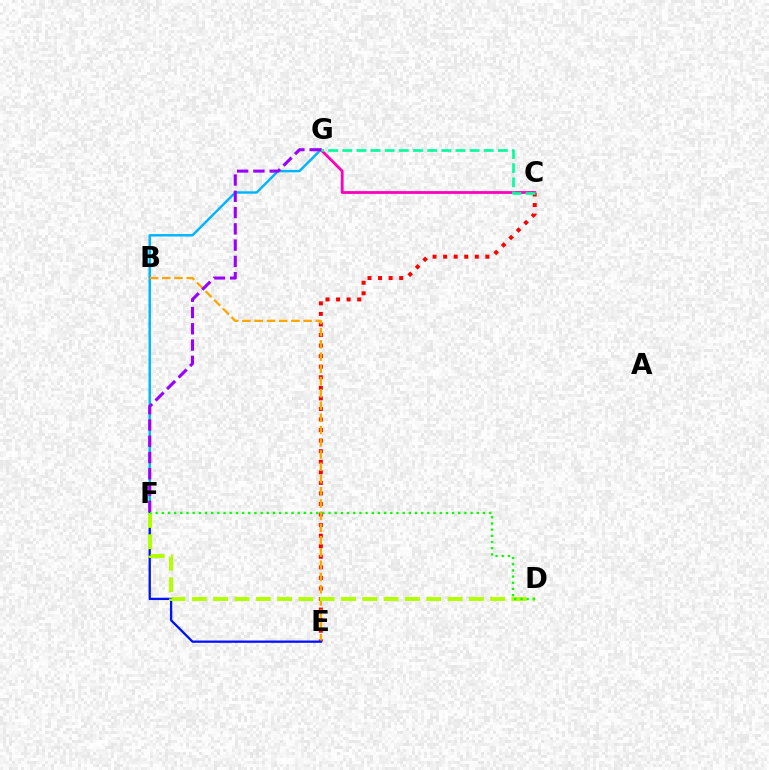{('C', 'E'): [{'color': '#ff0000', 'line_style': 'dotted', 'thickness': 2.87}], ('F', 'G'): [{'color': '#00b5ff', 'line_style': 'solid', 'thickness': 1.75}, {'color': '#9b00ff', 'line_style': 'dashed', 'thickness': 2.21}], ('B', 'E'): [{'color': '#ffa500', 'line_style': 'dashed', 'thickness': 1.66}], ('C', 'G'): [{'color': '#ff00bd', 'line_style': 'solid', 'thickness': 2.0}, {'color': '#00ff9d', 'line_style': 'dashed', 'thickness': 1.92}], ('E', 'F'): [{'color': '#0010ff', 'line_style': 'solid', 'thickness': 1.65}], ('D', 'F'): [{'color': '#b3ff00', 'line_style': 'dashed', 'thickness': 2.9}, {'color': '#08ff00', 'line_style': 'dotted', 'thickness': 1.68}]}